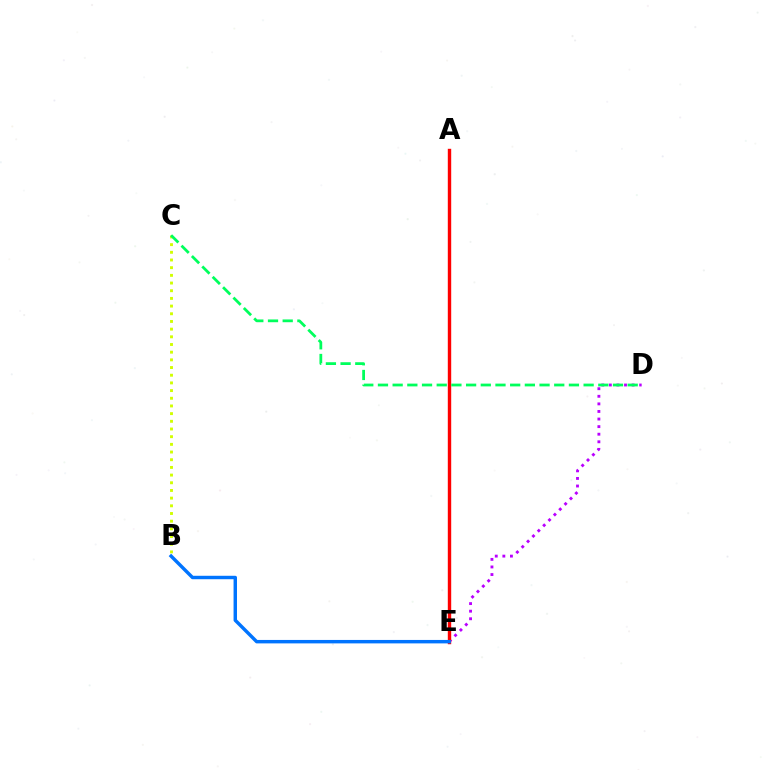{('D', 'E'): [{'color': '#b900ff', 'line_style': 'dotted', 'thickness': 2.06}], ('A', 'E'): [{'color': '#ff0000', 'line_style': 'solid', 'thickness': 2.45}], ('B', 'C'): [{'color': '#d1ff00', 'line_style': 'dotted', 'thickness': 2.09}], ('C', 'D'): [{'color': '#00ff5c', 'line_style': 'dashed', 'thickness': 2.0}], ('B', 'E'): [{'color': '#0074ff', 'line_style': 'solid', 'thickness': 2.48}]}